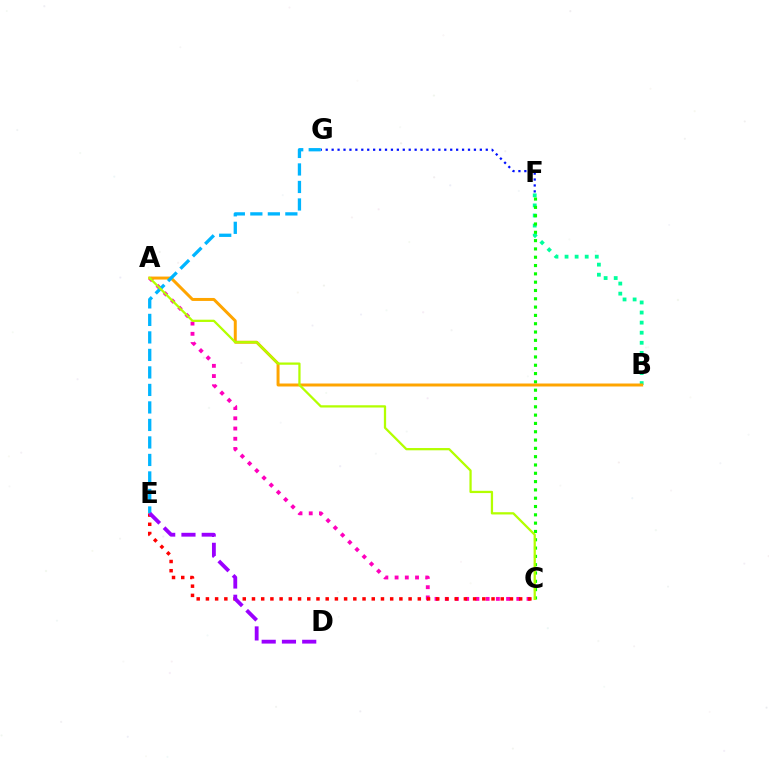{('A', 'C'): [{'color': '#ff00bd', 'line_style': 'dotted', 'thickness': 2.78}, {'color': '#b3ff00', 'line_style': 'solid', 'thickness': 1.63}], ('B', 'F'): [{'color': '#00ff9d', 'line_style': 'dotted', 'thickness': 2.74}], ('C', 'F'): [{'color': '#08ff00', 'line_style': 'dotted', 'thickness': 2.26}], ('F', 'G'): [{'color': '#0010ff', 'line_style': 'dotted', 'thickness': 1.61}], ('A', 'B'): [{'color': '#ffa500', 'line_style': 'solid', 'thickness': 2.14}], ('C', 'E'): [{'color': '#ff0000', 'line_style': 'dotted', 'thickness': 2.5}], ('E', 'G'): [{'color': '#00b5ff', 'line_style': 'dashed', 'thickness': 2.38}], ('D', 'E'): [{'color': '#9b00ff', 'line_style': 'dashed', 'thickness': 2.75}]}